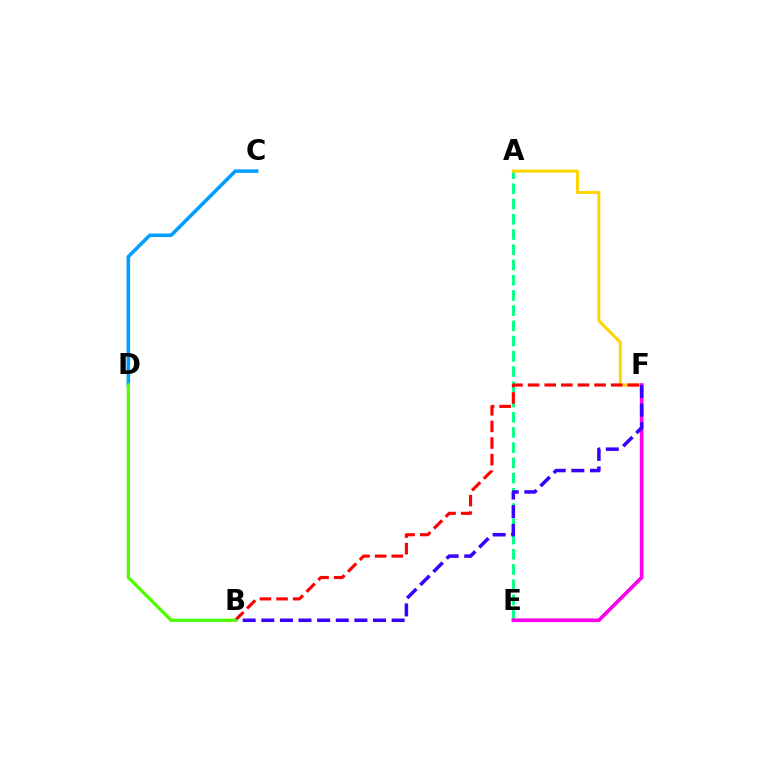{('A', 'E'): [{'color': '#00ff86', 'line_style': 'dashed', 'thickness': 2.07}], ('A', 'F'): [{'color': '#ffd500', 'line_style': 'solid', 'thickness': 2.14}], ('E', 'F'): [{'color': '#ff00ed', 'line_style': 'solid', 'thickness': 2.63}], ('C', 'D'): [{'color': '#009eff', 'line_style': 'solid', 'thickness': 2.56}], ('B', 'F'): [{'color': '#ff0000', 'line_style': 'dashed', 'thickness': 2.26}, {'color': '#3700ff', 'line_style': 'dashed', 'thickness': 2.53}], ('B', 'D'): [{'color': '#4fff00', 'line_style': 'solid', 'thickness': 2.37}]}